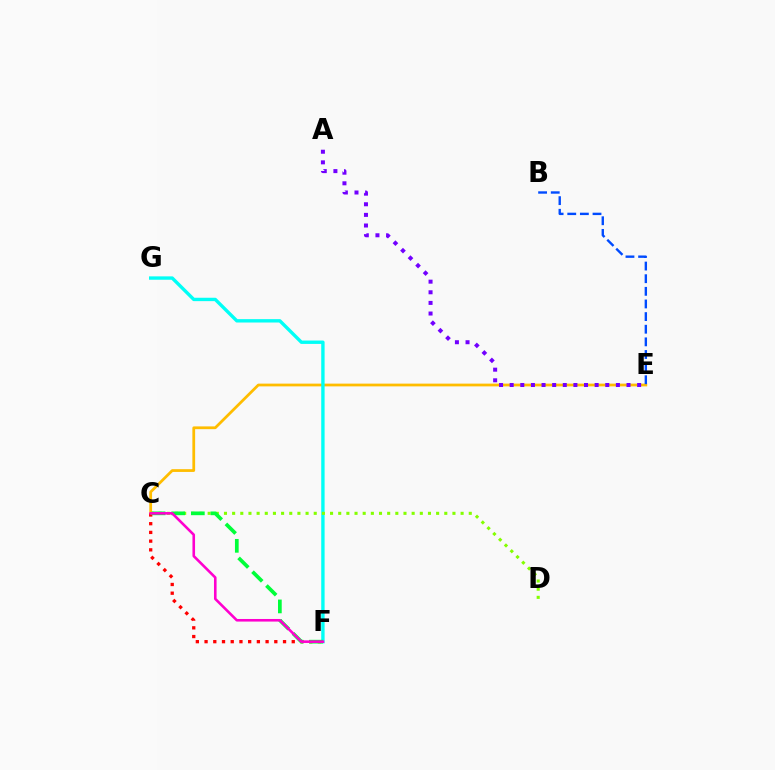{('C', 'E'): [{'color': '#ffbd00', 'line_style': 'solid', 'thickness': 1.99}], ('A', 'E'): [{'color': '#7200ff', 'line_style': 'dotted', 'thickness': 2.89}], ('C', 'F'): [{'color': '#ff0000', 'line_style': 'dotted', 'thickness': 2.37}, {'color': '#00ff39', 'line_style': 'dashed', 'thickness': 2.67}, {'color': '#ff00cf', 'line_style': 'solid', 'thickness': 1.87}], ('F', 'G'): [{'color': '#00fff6', 'line_style': 'solid', 'thickness': 2.43}], ('C', 'D'): [{'color': '#84ff00', 'line_style': 'dotted', 'thickness': 2.22}], ('B', 'E'): [{'color': '#004bff', 'line_style': 'dashed', 'thickness': 1.72}]}